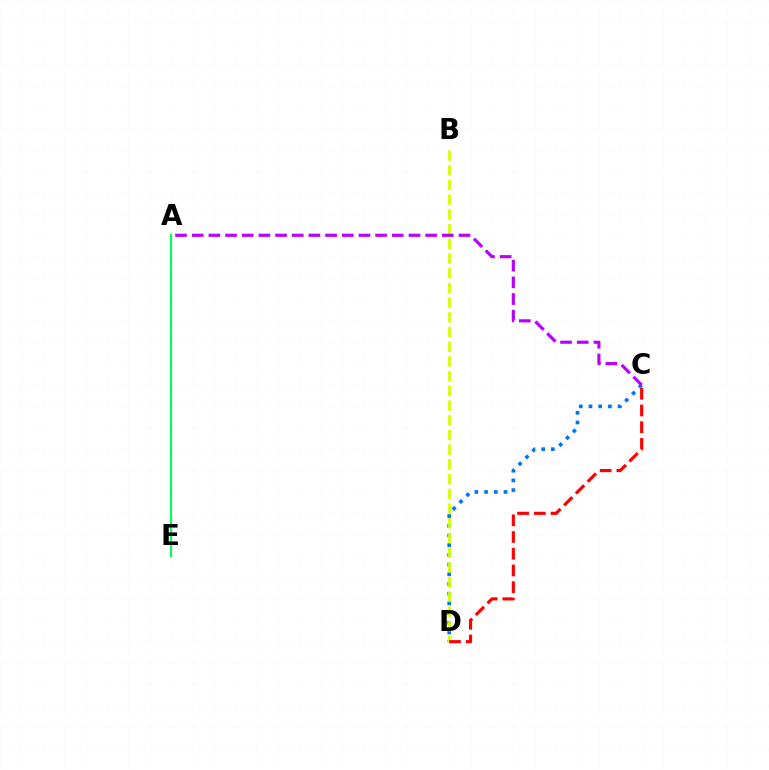{('C', 'D'): [{'color': '#0074ff', 'line_style': 'dotted', 'thickness': 2.64}, {'color': '#ff0000', 'line_style': 'dashed', 'thickness': 2.27}], ('A', 'E'): [{'color': '#00ff5c', 'line_style': 'solid', 'thickness': 1.55}], ('B', 'D'): [{'color': '#d1ff00', 'line_style': 'dashed', 'thickness': 2.0}], ('A', 'C'): [{'color': '#b900ff', 'line_style': 'dashed', 'thickness': 2.27}]}